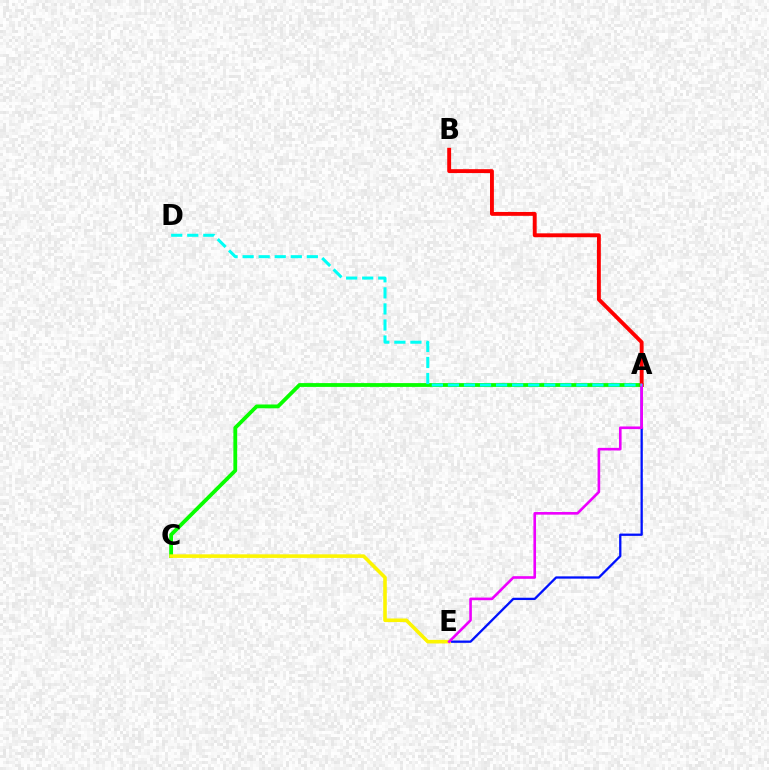{('A', 'C'): [{'color': '#08ff00', 'line_style': 'solid', 'thickness': 2.74}], ('A', 'E'): [{'color': '#0010ff', 'line_style': 'solid', 'thickness': 1.65}, {'color': '#ee00ff', 'line_style': 'solid', 'thickness': 1.89}], ('C', 'E'): [{'color': '#fcf500', 'line_style': 'solid', 'thickness': 2.58}], ('A', 'B'): [{'color': '#ff0000', 'line_style': 'solid', 'thickness': 2.8}], ('A', 'D'): [{'color': '#00fff6', 'line_style': 'dashed', 'thickness': 2.18}]}